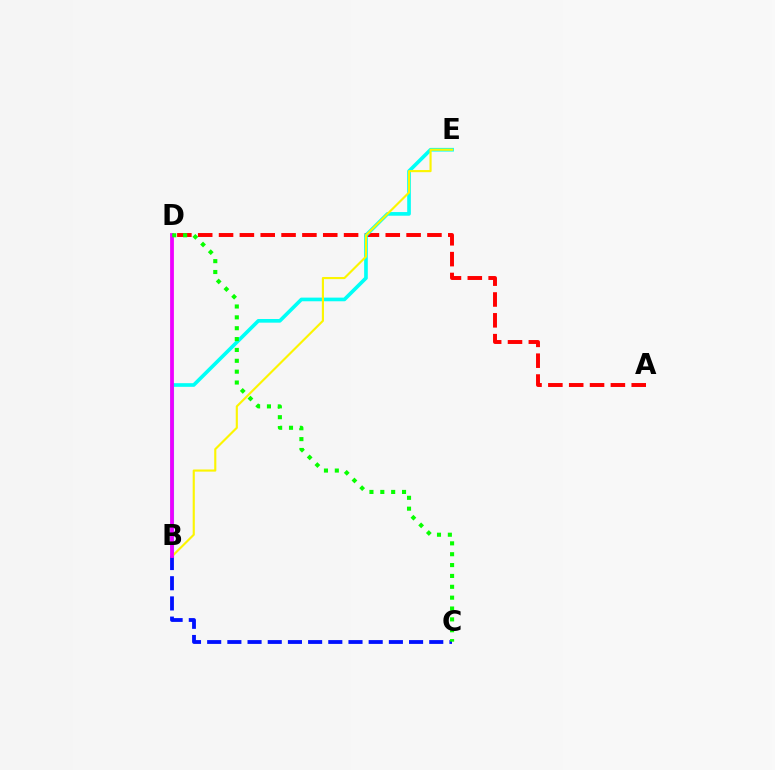{('A', 'D'): [{'color': '#ff0000', 'line_style': 'dashed', 'thickness': 2.83}], ('B', 'E'): [{'color': '#00fff6', 'line_style': 'solid', 'thickness': 2.63}, {'color': '#fcf500', 'line_style': 'solid', 'thickness': 1.54}], ('B', 'C'): [{'color': '#0010ff', 'line_style': 'dashed', 'thickness': 2.74}], ('B', 'D'): [{'color': '#ee00ff', 'line_style': 'solid', 'thickness': 2.73}], ('C', 'D'): [{'color': '#08ff00', 'line_style': 'dotted', 'thickness': 2.95}]}